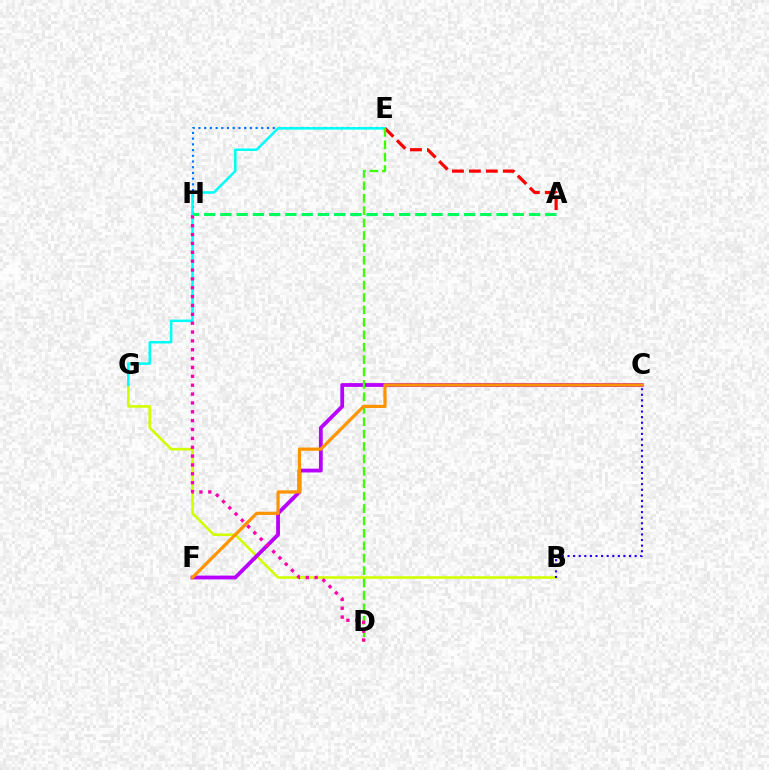{('B', 'G'): [{'color': '#d1ff00', 'line_style': 'solid', 'thickness': 1.88}], ('B', 'C'): [{'color': '#2500ff', 'line_style': 'dotted', 'thickness': 1.52}], ('E', 'H'): [{'color': '#0074ff', 'line_style': 'dotted', 'thickness': 1.55}], ('E', 'G'): [{'color': '#00fff6', 'line_style': 'solid', 'thickness': 1.82}], ('A', 'E'): [{'color': '#ff0000', 'line_style': 'dashed', 'thickness': 2.3}], ('C', 'F'): [{'color': '#b900ff', 'line_style': 'solid', 'thickness': 2.73}, {'color': '#ff9400', 'line_style': 'solid', 'thickness': 2.31}], ('D', 'E'): [{'color': '#3dff00', 'line_style': 'dashed', 'thickness': 1.69}], ('D', 'H'): [{'color': '#ff00ac', 'line_style': 'dotted', 'thickness': 2.41}], ('A', 'H'): [{'color': '#00ff5c', 'line_style': 'dashed', 'thickness': 2.21}]}